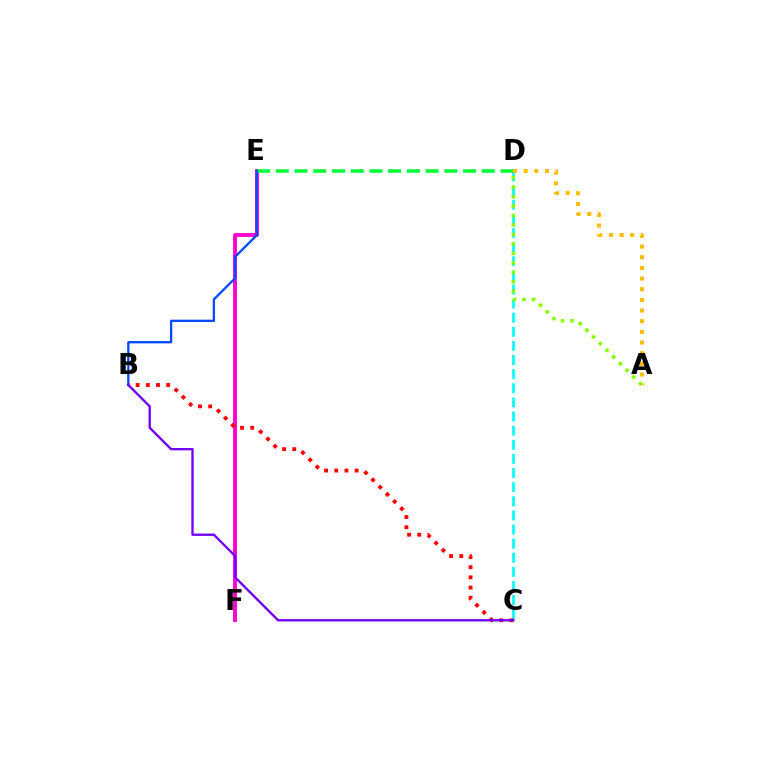{('C', 'D'): [{'color': '#00fff6', 'line_style': 'dashed', 'thickness': 1.92}], ('E', 'F'): [{'color': '#ff00cf', 'line_style': 'solid', 'thickness': 2.78}], ('D', 'E'): [{'color': '#00ff39', 'line_style': 'dashed', 'thickness': 2.54}], ('B', 'E'): [{'color': '#004bff', 'line_style': 'solid', 'thickness': 1.66}], ('B', 'C'): [{'color': '#ff0000', 'line_style': 'dotted', 'thickness': 2.76}, {'color': '#7200ff', 'line_style': 'solid', 'thickness': 1.7}], ('A', 'D'): [{'color': '#ffbd00', 'line_style': 'dotted', 'thickness': 2.9}, {'color': '#84ff00', 'line_style': 'dotted', 'thickness': 2.57}]}